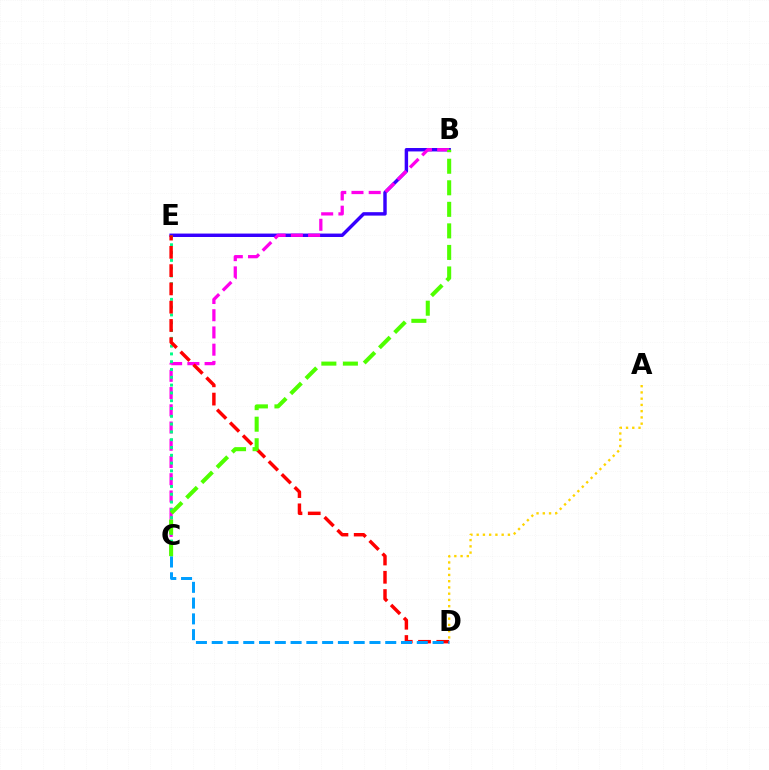{('B', 'E'): [{'color': '#3700ff', 'line_style': 'solid', 'thickness': 2.47}], ('B', 'C'): [{'color': '#ff00ed', 'line_style': 'dashed', 'thickness': 2.34}, {'color': '#4fff00', 'line_style': 'dashed', 'thickness': 2.93}], ('A', 'D'): [{'color': '#ffd500', 'line_style': 'dotted', 'thickness': 1.7}], ('C', 'E'): [{'color': '#00ff86', 'line_style': 'dotted', 'thickness': 2.12}], ('D', 'E'): [{'color': '#ff0000', 'line_style': 'dashed', 'thickness': 2.48}], ('C', 'D'): [{'color': '#009eff', 'line_style': 'dashed', 'thickness': 2.14}]}